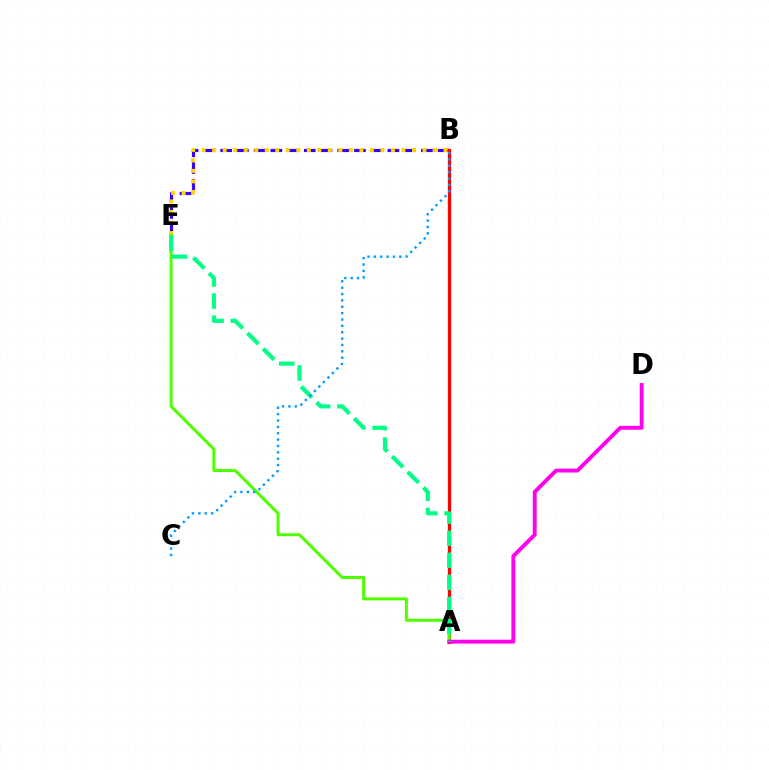{('B', 'E'): [{'color': '#3700ff', 'line_style': 'dashed', 'thickness': 2.27}, {'color': '#ffd500', 'line_style': 'dotted', 'thickness': 2.86}], ('A', 'B'): [{'color': '#ff0000', 'line_style': 'solid', 'thickness': 2.35}], ('A', 'E'): [{'color': '#4fff00', 'line_style': 'solid', 'thickness': 2.16}, {'color': '#00ff86', 'line_style': 'dashed', 'thickness': 3.0}], ('A', 'D'): [{'color': '#ff00ed', 'line_style': 'solid', 'thickness': 2.8}], ('B', 'C'): [{'color': '#009eff', 'line_style': 'dotted', 'thickness': 1.73}]}